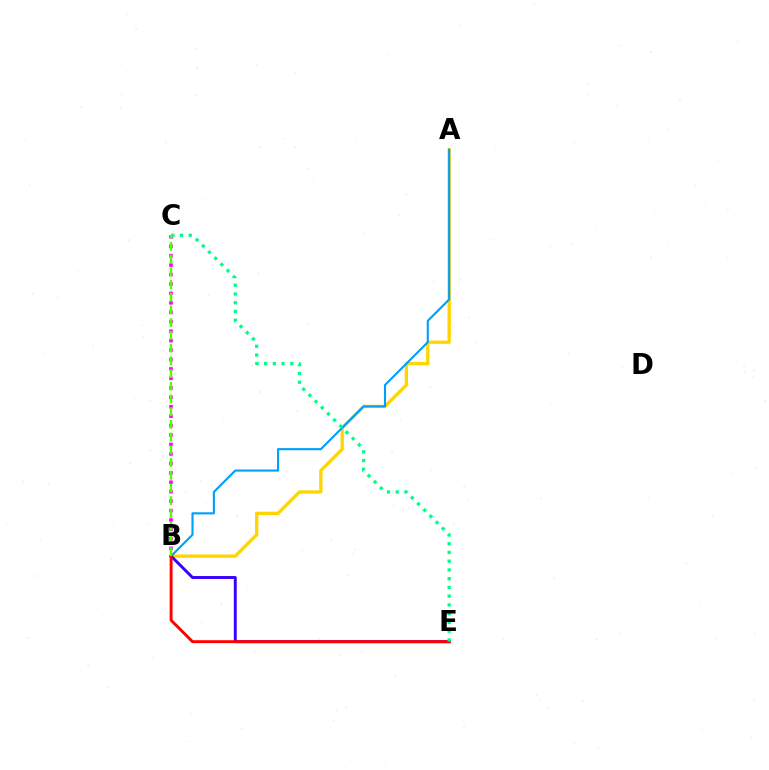{('A', 'B'): [{'color': '#ffd500', 'line_style': 'solid', 'thickness': 2.38}, {'color': '#009eff', 'line_style': 'solid', 'thickness': 1.53}], ('B', 'E'): [{'color': '#3700ff', 'line_style': 'solid', 'thickness': 2.09}, {'color': '#ff0000', 'line_style': 'solid', 'thickness': 2.1}], ('B', 'C'): [{'color': '#ff00ed', 'line_style': 'dotted', 'thickness': 2.56}, {'color': '#4fff00', 'line_style': 'dashed', 'thickness': 1.73}], ('C', 'E'): [{'color': '#00ff86', 'line_style': 'dotted', 'thickness': 2.38}]}